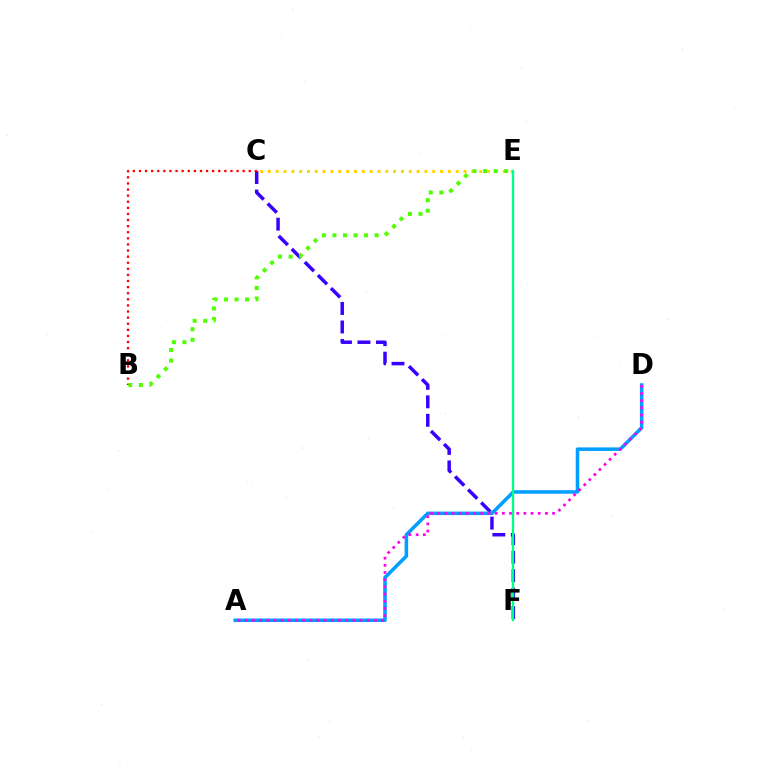{('C', 'F'): [{'color': '#3700ff', 'line_style': 'dashed', 'thickness': 2.51}], ('B', 'C'): [{'color': '#ff0000', 'line_style': 'dotted', 'thickness': 1.66}], ('C', 'E'): [{'color': '#ffd500', 'line_style': 'dotted', 'thickness': 2.13}], ('B', 'E'): [{'color': '#4fff00', 'line_style': 'dotted', 'thickness': 2.86}], ('A', 'D'): [{'color': '#009eff', 'line_style': 'solid', 'thickness': 2.55}, {'color': '#ff00ed', 'line_style': 'dotted', 'thickness': 1.95}], ('E', 'F'): [{'color': '#00ff86', 'line_style': 'solid', 'thickness': 1.68}]}